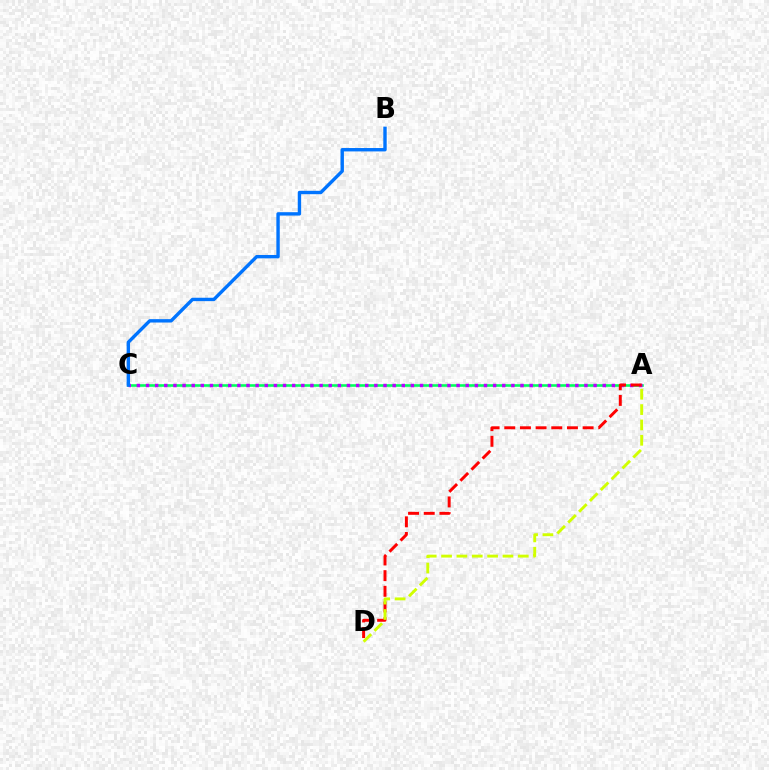{('A', 'C'): [{'color': '#00ff5c', 'line_style': 'solid', 'thickness': 1.87}, {'color': '#b900ff', 'line_style': 'dotted', 'thickness': 2.48}], ('B', 'C'): [{'color': '#0074ff', 'line_style': 'solid', 'thickness': 2.44}], ('A', 'D'): [{'color': '#ff0000', 'line_style': 'dashed', 'thickness': 2.13}, {'color': '#d1ff00', 'line_style': 'dashed', 'thickness': 2.08}]}